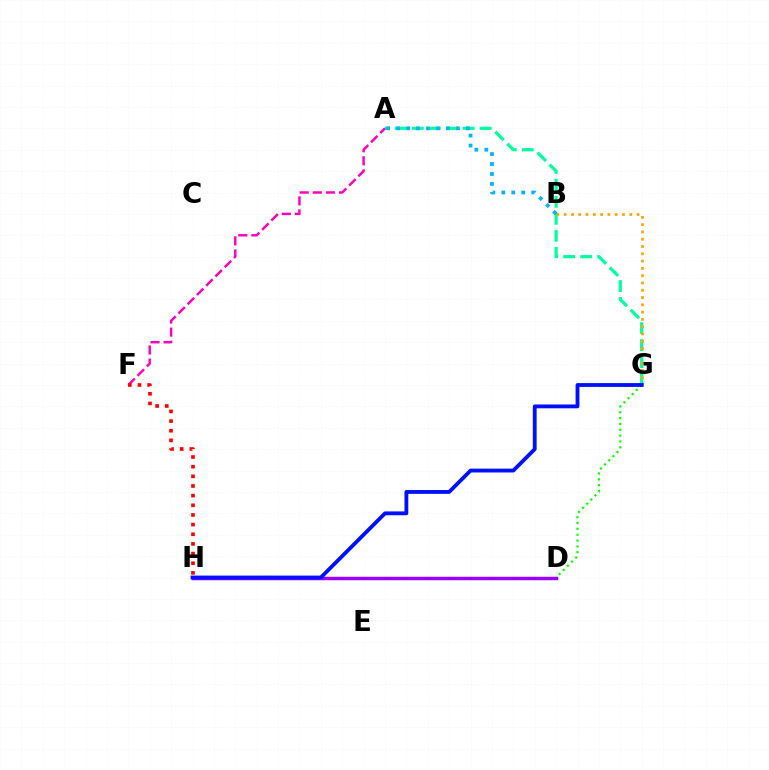{('A', 'G'): [{'color': '#00ff9d', 'line_style': 'dashed', 'thickness': 2.31}], ('B', 'G'): [{'color': '#ffa500', 'line_style': 'dotted', 'thickness': 1.98}], ('A', 'F'): [{'color': '#ff00bd', 'line_style': 'dashed', 'thickness': 1.78}], ('D', 'H'): [{'color': '#b3ff00', 'line_style': 'dotted', 'thickness': 1.93}, {'color': '#9b00ff', 'line_style': 'solid', 'thickness': 2.51}], ('D', 'G'): [{'color': '#08ff00', 'line_style': 'dotted', 'thickness': 1.59}], ('A', 'B'): [{'color': '#00b5ff', 'line_style': 'dotted', 'thickness': 2.71}], ('F', 'H'): [{'color': '#ff0000', 'line_style': 'dotted', 'thickness': 2.62}], ('G', 'H'): [{'color': '#0010ff', 'line_style': 'solid', 'thickness': 2.75}]}